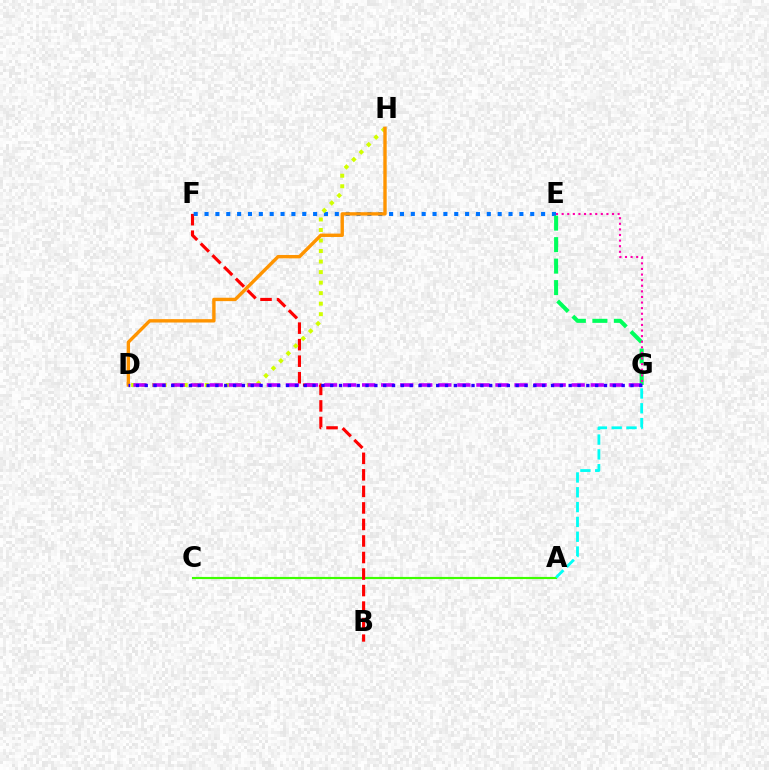{('A', 'C'): [{'color': '#3dff00', 'line_style': 'solid', 'thickness': 1.55}], ('B', 'F'): [{'color': '#ff0000', 'line_style': 'dashed', 'thickness': 2.25}], ('E', 'F'): [{'color': '#0074ff', 'line_style': 'dotted', 'thickness': 2.95}], ('E', 'G'): [{'color': '#00ff5c', 'line_style': 'dashed', 'thickness': 2.92}, {'color': '#ff00ac', 'line_style': 'dotted', 'thickness': 1.52}], ('D', 'H'): [{'color': '#d1ff00', 'line_style': 'dotted', 'thickness': 2.86}, {'color': '#ff9400', 'line_style': 'solid', 'thickness': 2.44}], ('A', 'G'): [{'color': '#00fff6', 'line_style': 'dashed', 'thickness': 2.01}], ('D', 'G'): [{'color': '#b900ff', 'line_style': 'dashed', 'thickness': 2.59}, {'color': '#2500ff', 'line_style': 'dotted', 'thickness': 2.4}]}